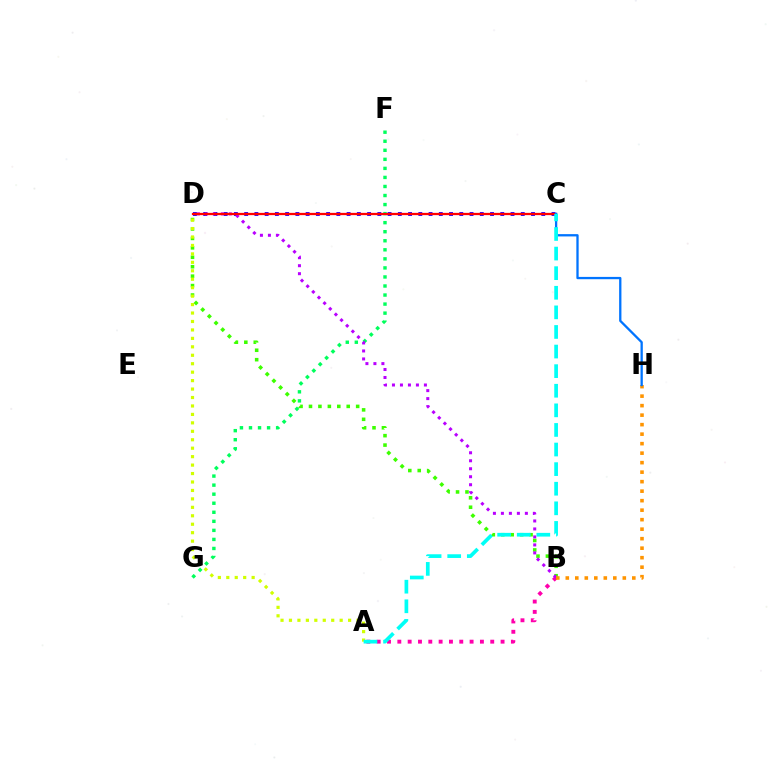{('B', 'D'): [{'color': '#3dff00', 'line_style': 'dotted', 'thickness': 2.56}, {'color': '#b900ff', 'line_style': 'dotted', 'thickness': 2.17}], ('F', 'G'): [{'color': '#00ff5c', 'line_style': 'dotted', 'thickness': 2.46}], ('A', 'B'): [{'color': '#ff00ac', 'line_style': 'dotted', 'thickness': 2.8}], ('C', 'D'): [{'color': '#2500ff', 'line_style': 'dotted', 'thickness': 2.78}, {'color': '#ff0000', 'line_style': 'solid', 'thickness': 1.63}], ('A', 'D'): [{'color': '#d1ff00', 'line_style': 'dotted', 'thickness': 2.3}], ('B', 'H'): [{'color': '#ff9400', 'line_style': 'dotted', 'thickness': 2.58}], ('C', 'H'): [{'color': '#0074ff', 'line_style': 'solid', 'thickness': 1.66}], ('A', 'C'): [{'color': '#00fff6', 'line_style': 'dashed', 'thickness': 2.66}]}